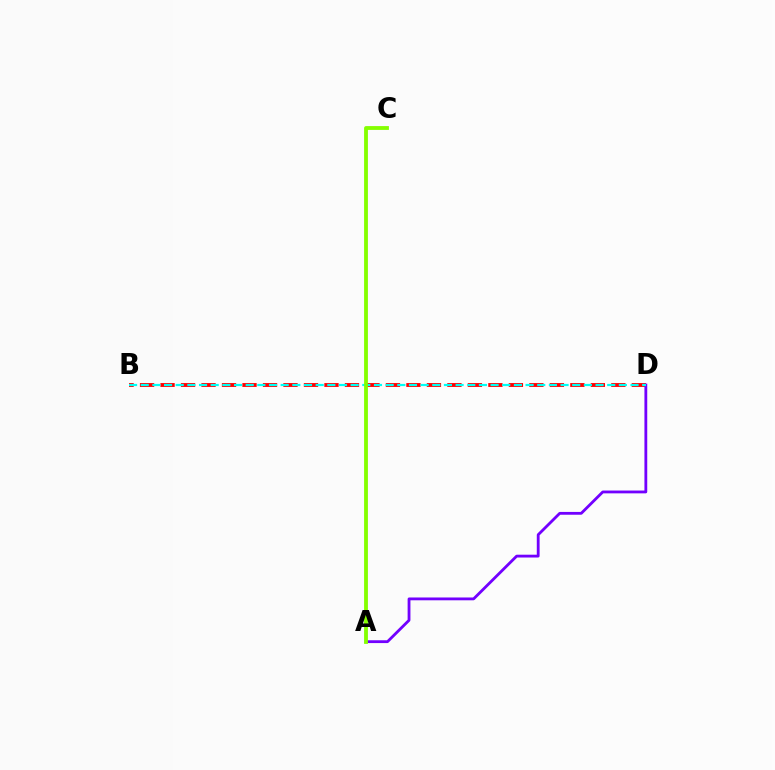{('B', 'D'): [{'color': '#ff0000', 'line_style': 'dashed', 'thickness': 2.78}, {'color': '#00fff6', 'line_style': 'dashed', 'thickness': 1.58}], ('A', 'D'): [{'color': '#7200ff', 'line_style': 'solid', 'thickness': 2.03}], ('A', 'C'): [{'color': '#84ff00', 'line_style': 'solid', 'thickness': 2.75}]}